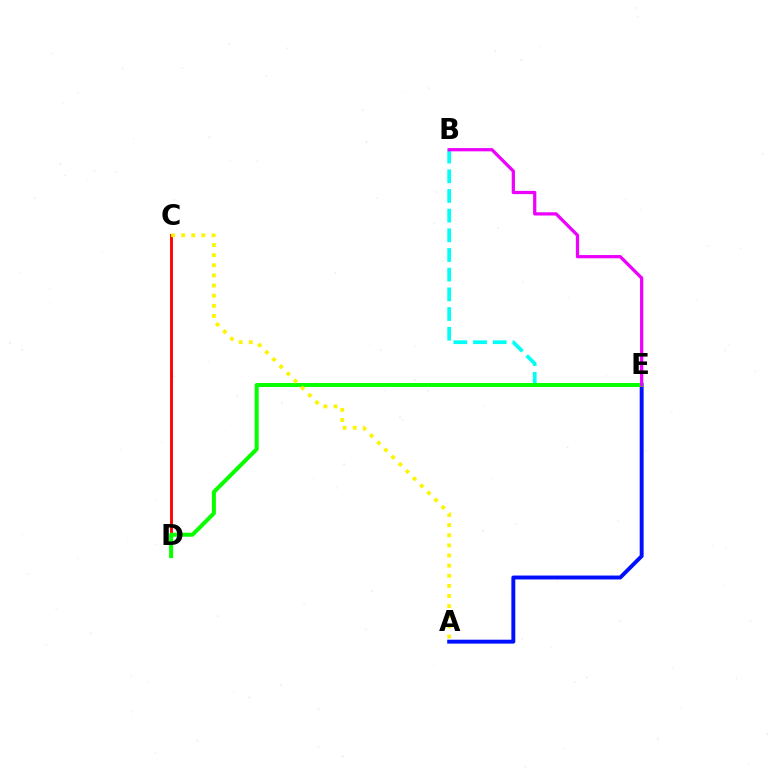{('B', 'E'): [{'color': '#00fff6', 'line_style': 'dashed', 'thickness': 2.67}, {'color': '#ee00ff', 'line_style': 'solid', 'thickness': 2.34}], ('A', 'E'): [{'color': '#0010ff', 'line_style': 'solid', 'thickness': 2.82}], ('C', 'D'): [{'color': '#ff0000', 'line_style': 'solid', 'thickness': 2.06}], ('D', 'E'): [{'color': '#08ff00', 'line_style': 'solid', 'thickness': 2.89}], ('A', 'C'): [{'color': '#fcf500', 'line_style': 'dotted', 'thickness': 2.75}]}